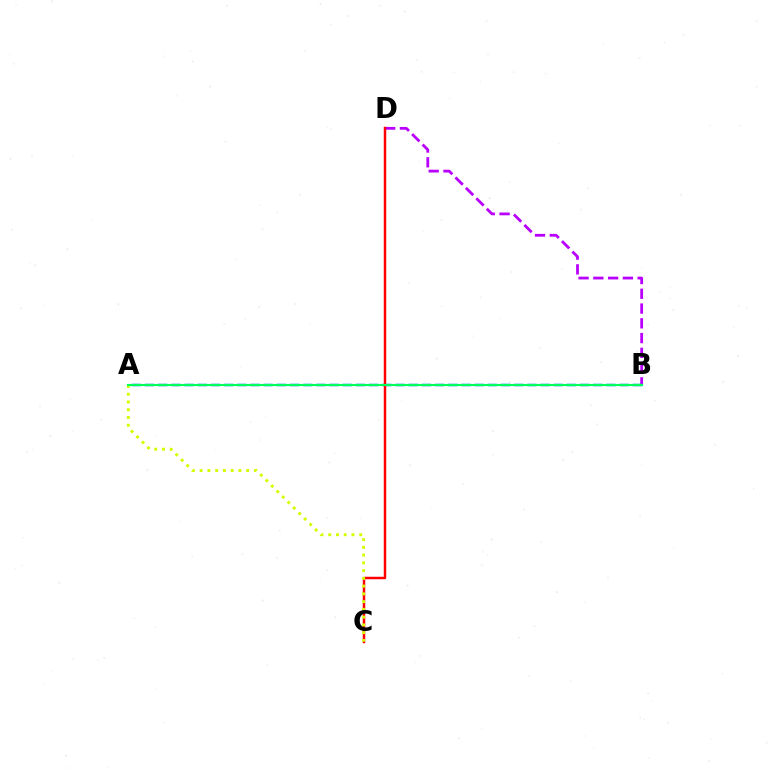{('B', 'D'): [{'color': '#b900ff', 'line_style': 'dashed', 'thickness': 2.01}], ('A', 'B'): [{'color': '#0074ff', 'line_style': 'dashed', 'thickness': 1.79}, {'color': '#00ff5c', 'line_style': 'solid', 'thickness': 1.52}], ('C', 'D'): [{'color': '#ff0000', 'line_style': 'solid', 'thickness': 1.79}], ('A', 'C'): [{'color': '#d1ff00', 'line_style': 'dotted', 'thickness': 2.11}]}